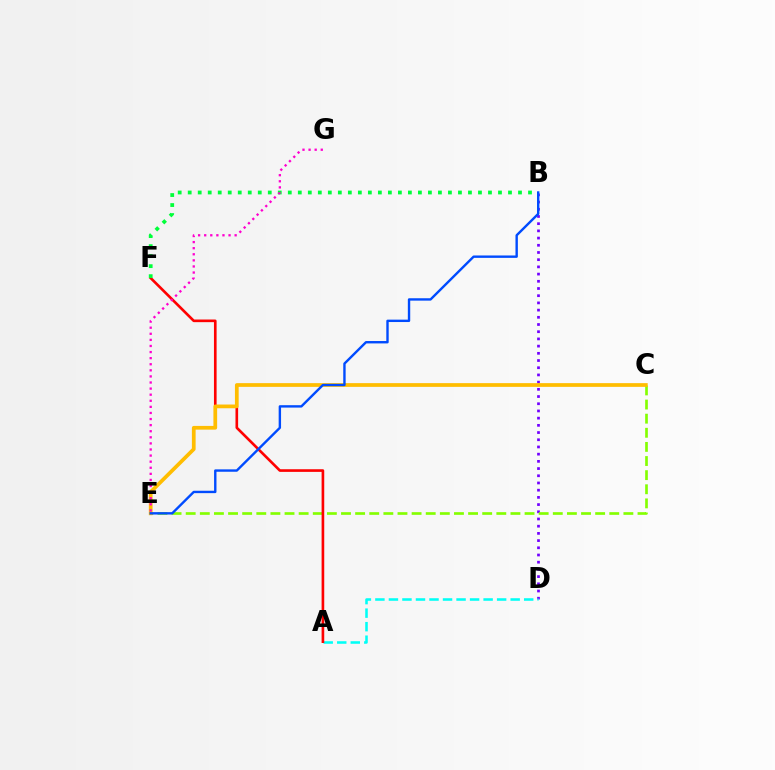{('B', 'D'): [{'color': '#7200ff', 'line_style': 'dotted', 'thickness': 1.96}], ('C', 'E'): [{'color': '#84ff00', 'line_style': 'dashed', 'thickness': 1.92}, {'color': '#ffbd00', 'line_style': 'solid', 'thickness': 2.68}], ('A', 'D'): [{'color': '#00fff6', 'line_style': 'dashed', 'thickness': 1.84}], ('A', 'F'): [{'color': '#ff0000', 'line_style': 'solid', 'thickness': 1.9}], ('B', 'F'): [{'color': '#00ff39', 'line_style': 'dotted', 'thickness': 2.72}], ('E', 'G'): [{'color': '#ff00cf', 'line_style': 'dotted', 'thickness': 1.65}], ('B', 'E'): [{'color': '#004bff', 'line_style': 'solid', 'thickness': 1.72}]}